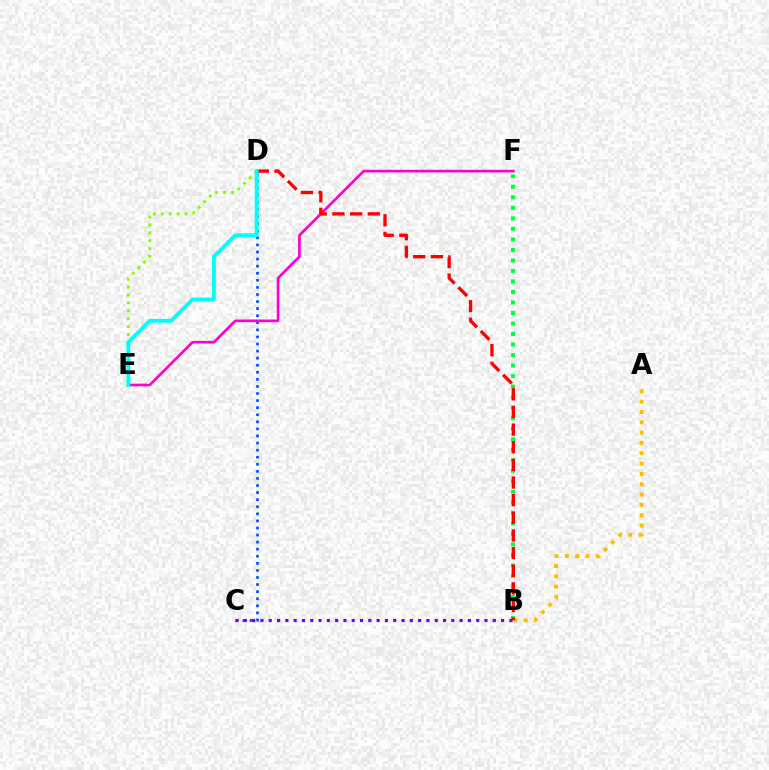{('C', 'D'): [{'color': '#004bff', 'line_style': 'dotted', 'thickness': 1.92}], ('A', 'B'): [{'color': '#ffbd00', 'line_style': 'dotted', 'thickness': 2.8}], ('E', 'F'): [{'color': '#ff00cf', 'line_style': 'solid', 'thickness': 1.92}], ('B', 'F'): [{'color': '#00ff39', 'line_style': 'dotted', 'thickness': 2.86}], ('B', 'D'): [{'color': '#ff0000', 'line_style': 'dashed', 'thickness': 2.4}], ('D', 'E'): [{'color': '#84ff00', 'line_style': 'dotted', 'thickness': 2.14}, {'color': '#00fff6', 'line_style': 'solid', 'thickness': 2.78}], ('B', 'C'): [{'color': '#7200ff', 'line_style': 'dotted', 'thickness': 2.25}]}